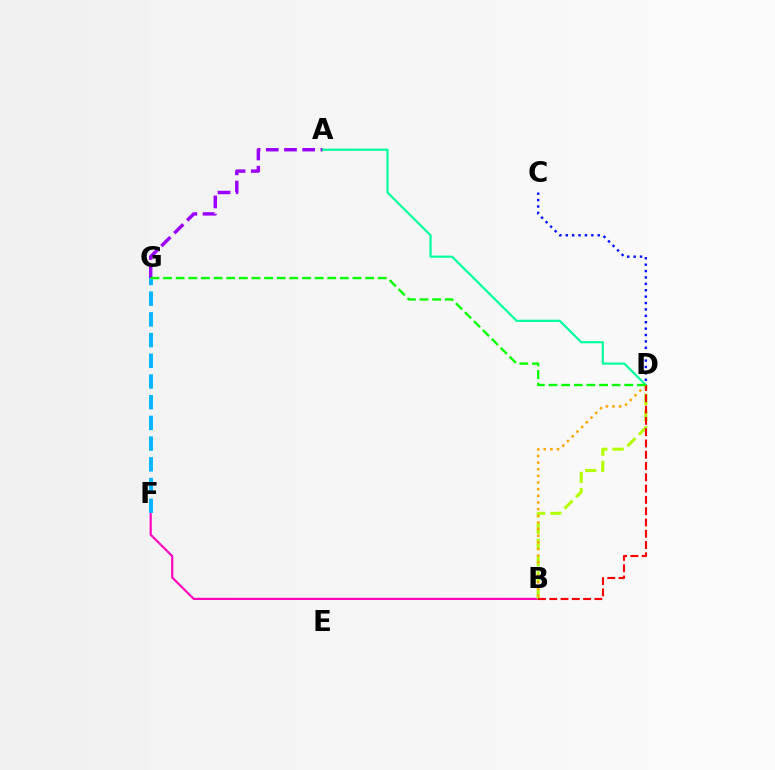{('B', 'F'): [{'color': '#ff00bd', 'line_style': 'solid', 'thickness': 1.55}], ('B', 'D'): [{'color': '#b3ff00', 'line_style': 'dashed', 'thickness': 2.21}, {'color': '#ffa500', 'line_style': 'dotted', 'thickness': 1.81}, {'color': '#ff0000', 'line_style': 'dashed', 'thickness': 1.53}], ('A', 'G'): [{'color': '#9b00ff', 'line_style': 'dashed', 'thickness': 2.47}], ('F', 'G'): [{'color': '#00b5ff', 'line_style': 'dashed', 'thickness': 2.81}], ('A', 'D'): [{'color': '#00ff9d', 'line_style': 'solid', 'thickness': 1.58}], ('C', 'D'): [{'color': '#0010ff', 'line_style': 'dotted', 'thickness': 1.74}], ('D', 'G'): [{'color': '#08ff00', 'line_style': 'dashed', 'thickness': 1.72}]}